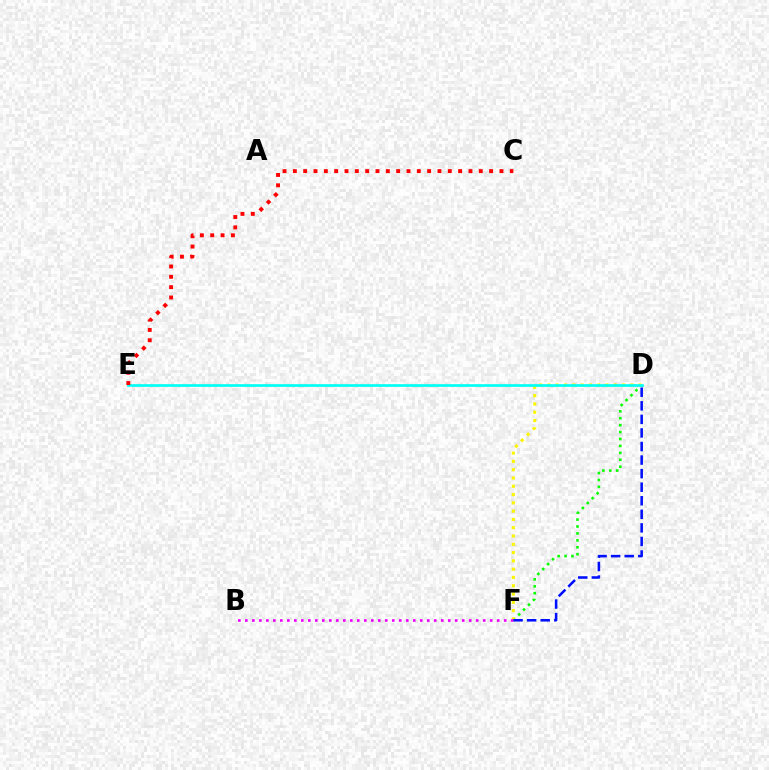{('D', 'F'): [{'color': '#08ff00', 'line_style': 'dotted', 'thickness': 1.88}, {'color': '#fcf500', 'line_style': 'dotted', 'thickness': 2.25}, {'color': '#0010ff', 'line_style': 'dashed', 'thickness': 1.84}], ('D', 'E'): [{'color': '#00fff6', 'line_style': 'solid', 'thickness': 1.92}], ('B', 'F'): [{'color': '#ee00ff', 'line_style': 'dotted', 'thickness': 1.9}], ('C', 'E'): [{'color': '#ff0000', 'line_style': 'dotted', 'thickness': 2.81}]}